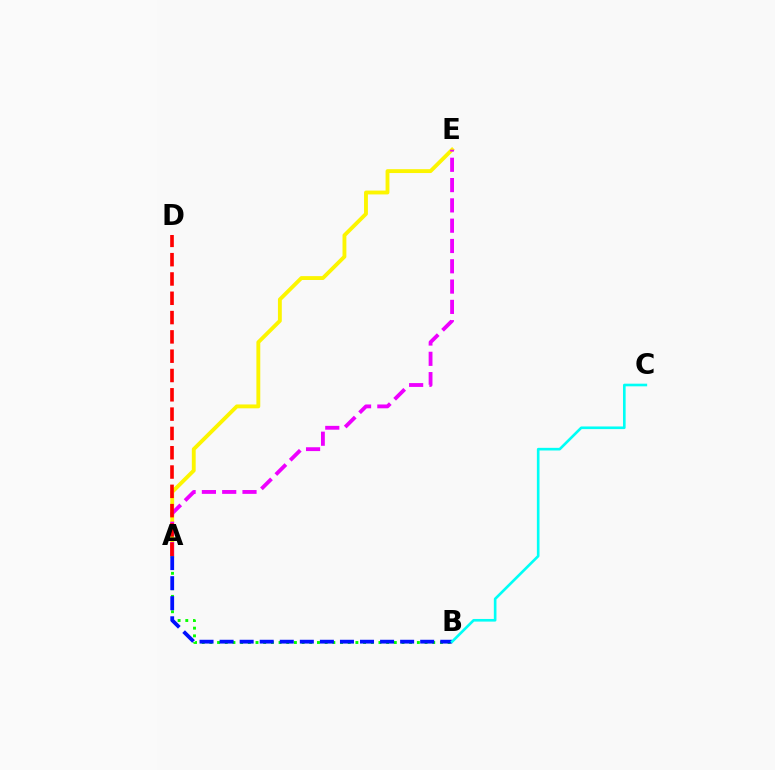{('A', 'B'): [{'color': '#08ff00', 'line_style': 'dotted', 'thickness': 2.09}, {'color': '#0010ff', 'line_style': 'dashed', 'thickness': 2.73}], ('A', 'E'): [{'color': '#fcf500', 'line_style': 'solid', 'thickness': 2.78}, {'color': '#ee00ff', 'line_style': 'dashed', 'thickness': 2.76}], ('A', 'D'): [{'color': '#ff0000', 'line_style': 'dashed', 'thickness': 2.62}], ('B', 'C'): [{'color': '#00fff6', 'line_style': 'solid', 'thickness': 1.9}]}